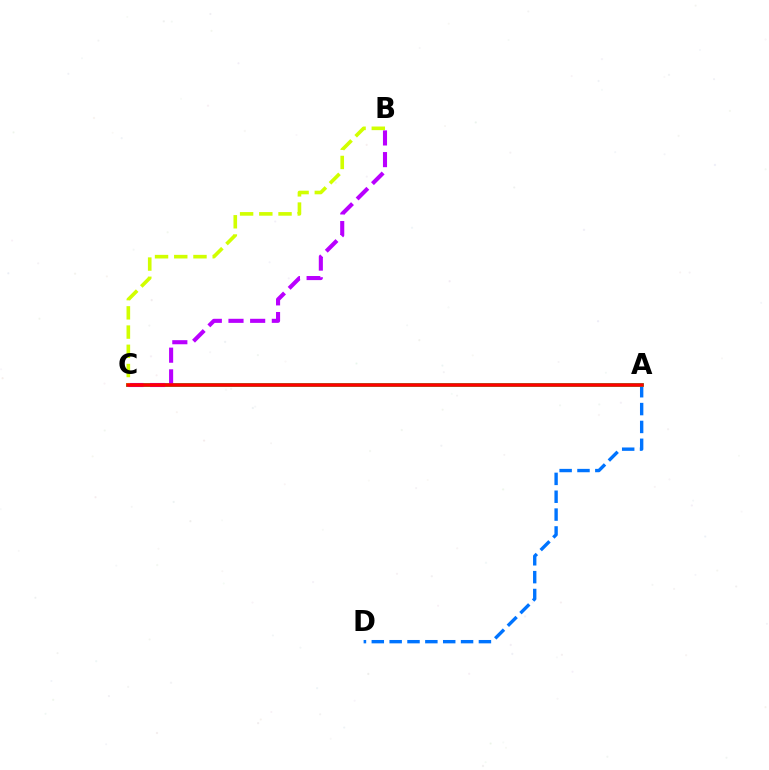{('A', 'D'): [{'color': '#0074ff', 'line_style': 'dashed', 'thickness': 2.43}], ('A', 'C'): [{'color': '#00ff5c', 'line_style': 'solid', 'thickness': 2.75}, {'color': '#ff0000', 'line_style': 'solid', 'thickness': 2.54}], ('B', 'C'): [{'color': '#b900ff', 'line_style': 'dashed', 'thickness': 2.94}, {'color': '#d1ff00', 'line_style': 'dashed', 'thickness': 2.61}]}